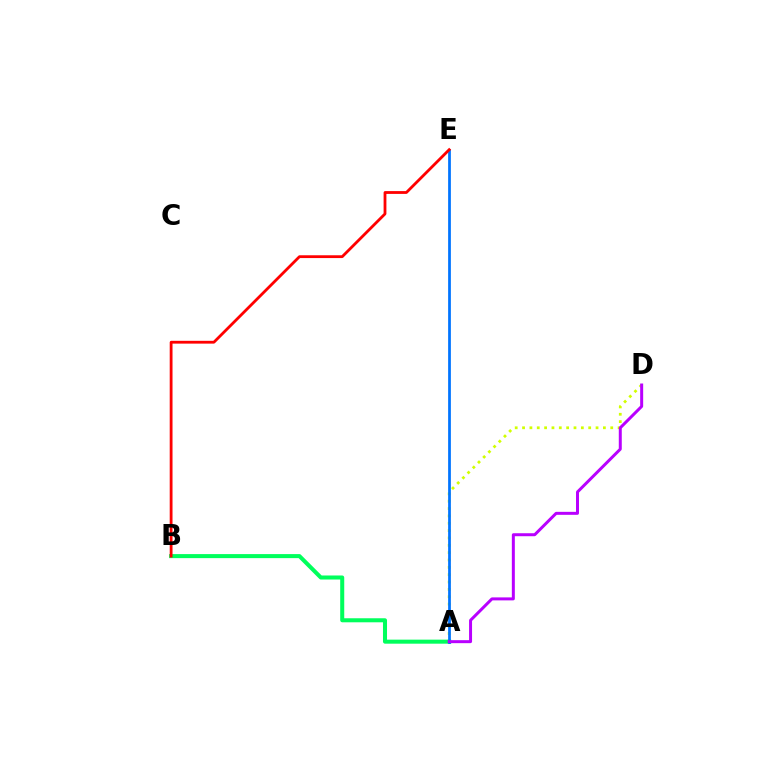{('A', 'D'): [{'color': '#d1ff00', 'line_style': 'dotted', 'thickness': 2.0}, {'color': '#b900ff', 'line_style': 'solid', 'thickness': 2.15}], ('A', 'B'): [{'color': '#00ff5c', 'line_style': 'solid', 'thickness': 2.91}], ('A', 'E'): [{'color': '#0074ff', 'line_style': 'solid', 'thickness': 1.98}], ('B', 'E'): [{'color': '#ff0000', 'line_style': 'solid', 'thickness': 2.02}]}